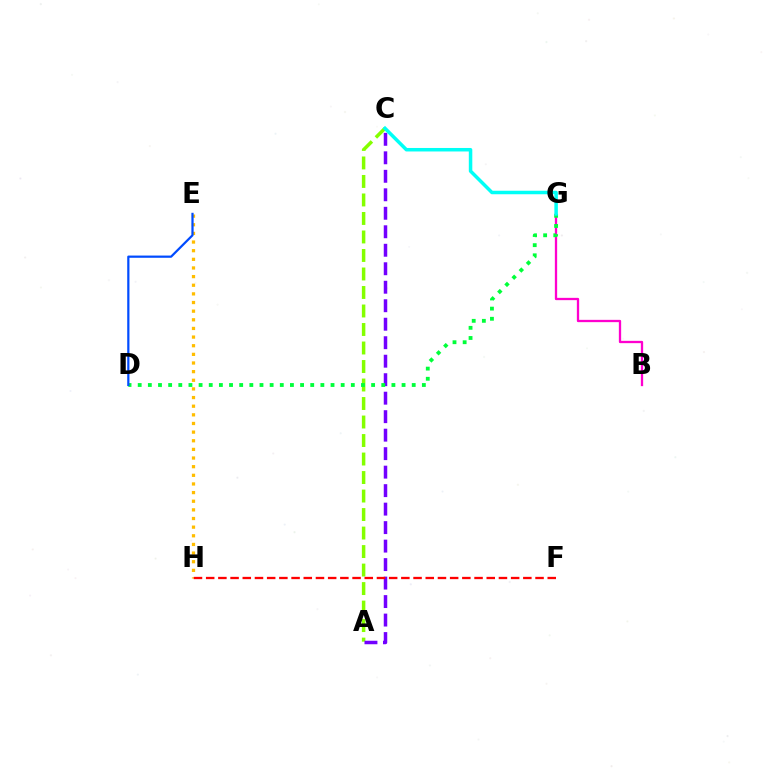{('E', 'H'): [{'color': '#ffbd00', 'line_style': 'dotted', 'thickness': 2.35}], ('A', 'C'): [{'color': '#84ff00', 'line_style': 'dashed', 'thickness': 2.51}, {'color': '#7200ff', 'line_style': 'dashed', 'thickness': 2.51}], ('B', 'G'): [{'color': '#ff00cf', 'line_style': 'solid', 'thickness': 1.65}], ('D', 'G'): [{'color': '#00ff39', 'line_style': 'dotted', 'thickness': 2.76}], ('D', 'E'): [{'color': '#004bff', 'line_style': 'solid', 'thickness': 1.6}], ('F', 'H'): [{'color': '#ff0000', 'line_style': 'dashed', 'thickness': 1.66}], ('C', 'G'): [{'color': '#00fff6', 'line_style': 'solid', 'thickness': 2.52}]}